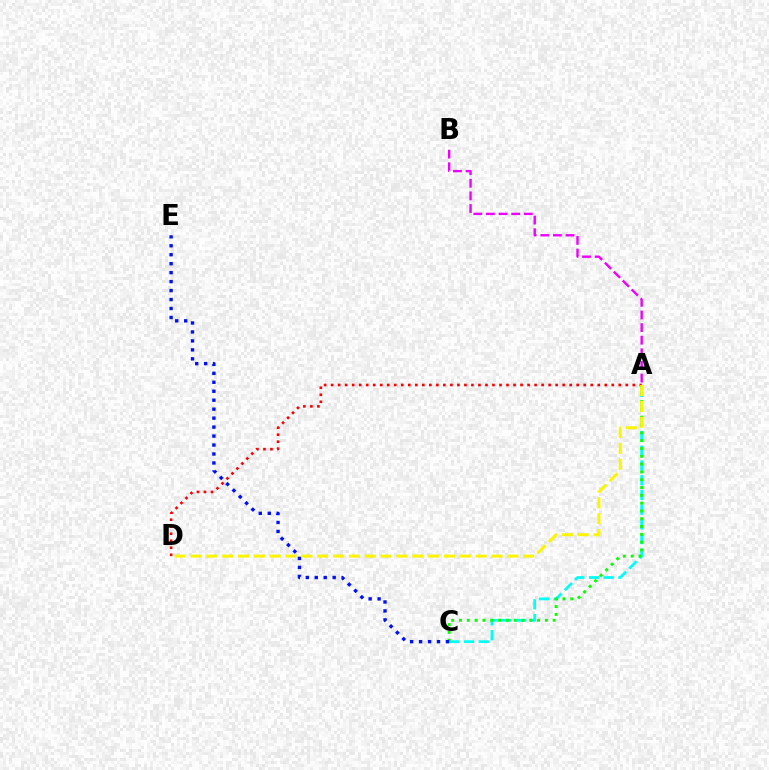{('A', 'C'): [{'color': '#00fff6', 'line_style': 'dashed', 'thickness': 2.0}, {'color': '#08ff00', 'line_style': 'dotted', 'thickness': 2.12}], ('C', 'E'): [{'color': '#0010ff', 'line_style': 'dotted', 'thickness': 2.44}], ('A', 'D'): [{'color': '#ff0000', 'line_style': 'dotted', 'thickness': 1.91}, {'color': '#fcf500', 'line_style': 'dashed', 'thickness': 2.15}], ('A', 'B'): [{'color': '#ee00ff', 'line_style': 'dashed', 'thickness': 1.72}]}